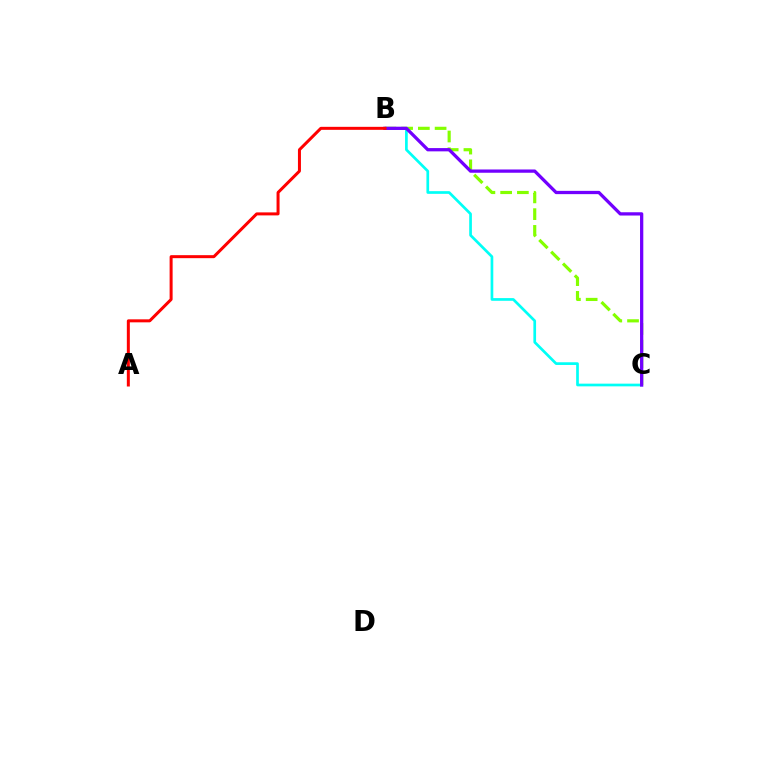{('B', 'C'): [{'color': '#84ff00', 'line_style': 'dashed', 'thickness': 2.27}, {'color': '#00fff6', 'line_style': 'solid', 'thickness': 1.94}, {'color': '#7200ff', 'line_style': 'solid', 'thickness': 2.35}], ('A', 'B'): [{'color': '#ff0000', 'line_style': 'solid', 'thickness': 2.16}]}